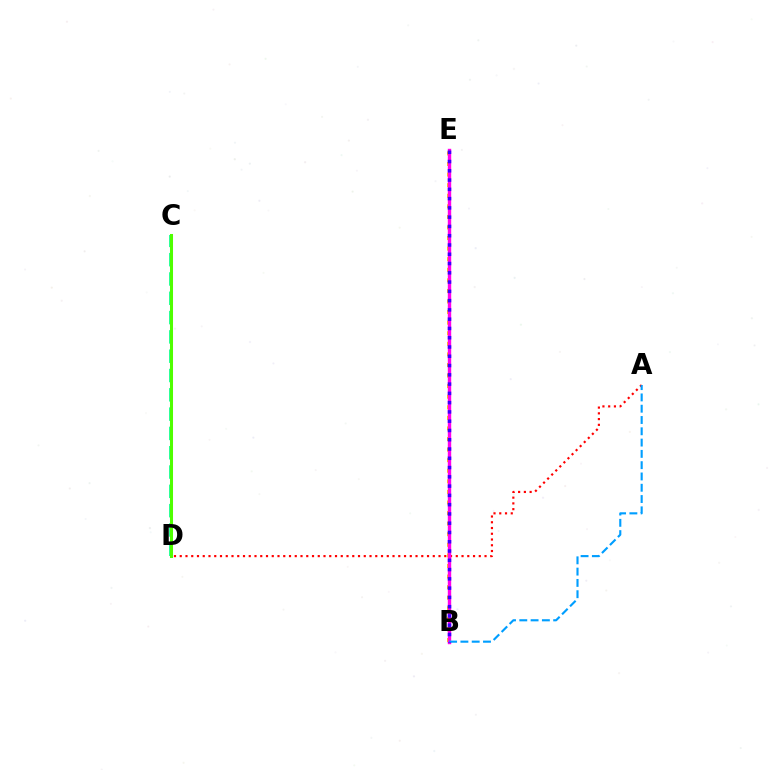{('C', 'D'): [{'color': '#00ff86', 'line_style': 'dashed', 'thickness': 2.62}, {'color': '#4fff00', 'line_style': 'solid', 'thickness': 2.19}], ('A', 'D'): [{'color': '#ff0000', 'line_style': 'dotted', 'thickness': 1.56}], ('B', 'E'): [{'color': '#ffd500', 'line_style': 'dotted', 'thickness': 2.87}, {'color': '#ff00ed', 'line_style': 'solid', 'thickness': 2.45}, {'color': '#3700ff', 'line_style': 'dotted', 'thickness': 2.52}], ('A', 'B'): [{'color': '#009eff', 'line_style': 'dashed', 'thickness': 1.53}]}